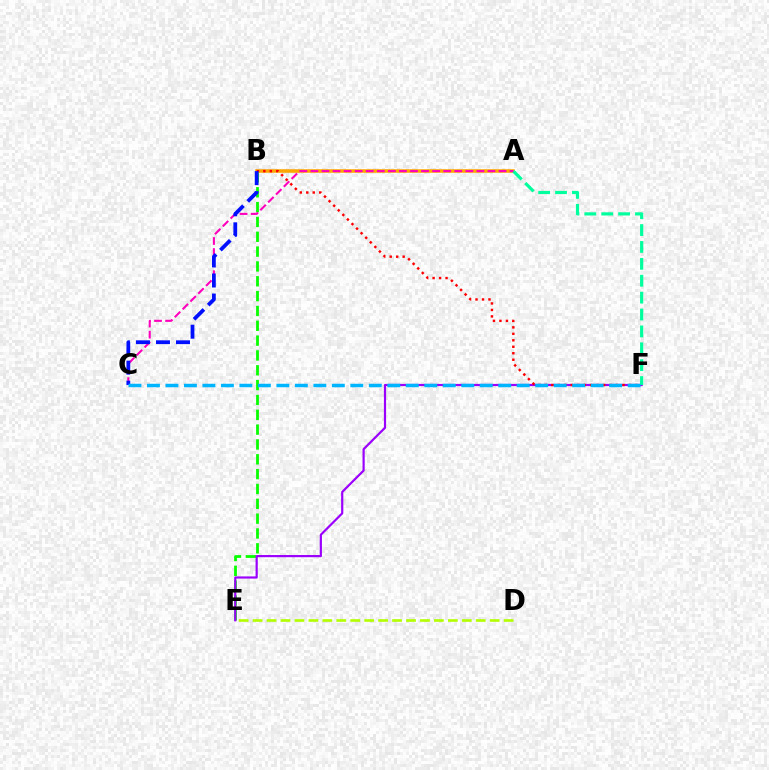{('A', 'B'): [{'color': '#ffa500', 'line_style': 'solid', 'thickness': 2.55}], ('B', 'E'): [{'color': '#08ff00', 'line_style': 'dashed', 'thickness': 2.02}], ('E', 'F'): [{'color': '#9b00ff', 'line_style': 'solid', 'thickness': 1.58}], ('A', 'F'): [{'color': '#00ff9d', 'line_style': 'dashed', 'thickness': 2.29}], ('B', 'F'): [{'color': '#ff0000', 'line_style': 'dotted', 'thickness': 1.76}], ('A', 'C'): [{'color': '#ff00bd', 'line_style': 'dashed', 'thickness': 1.5}], ('D', 'E'): [{'color': '#b3ff00', 'line_style': 'dashed', 'thickness': 1.89}], ('B', 'C'): [{'color': '#0010ff', 'line_style': 'dashed', 'thickness': 2.72}], ('C', 'F'): [{'color': '#00b5ff', 'line_style': 'dashed', 'thickness': 2.51}]}